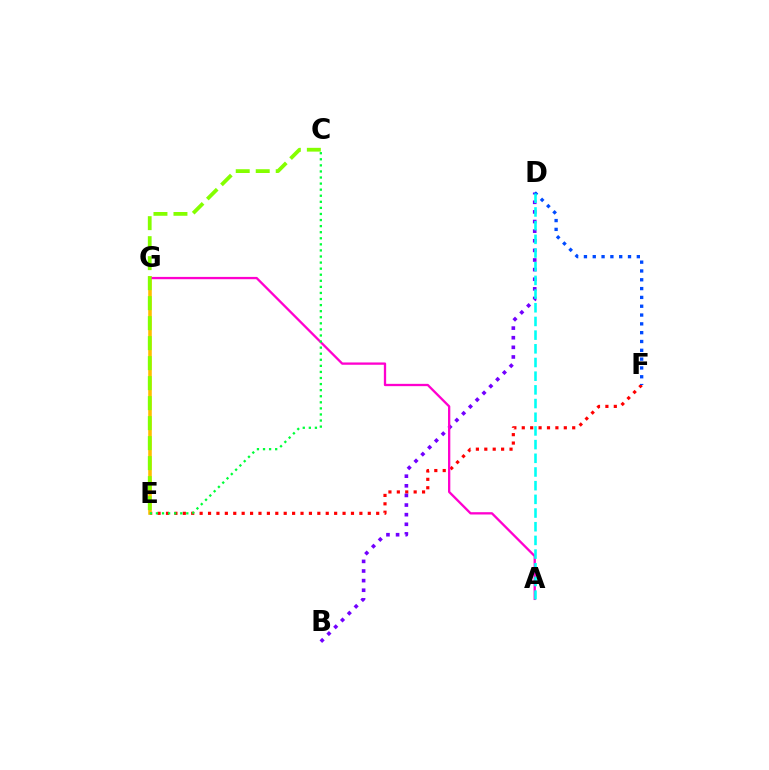{('E', 'F'): [{'color': '#ff0000', 'line_style': 'dotted', 'thickness': 2.28}], ('E', 'G'): [{'color': '#ffbd00', 'line_style': 'solid', 'thickness': 2.58}], ('B', 'D'): [{'color': '#7200ff', 'line_style': 'dotted', 'thickness': 2.61}], ('A', 'G'): [{'color': '#ff00cf', 'line_style': 'solid', 'thickness': 1.66}], ('D', 'F'): [{'color': '#004bff', 'line_style': 'dotted', 'thickness': 2.4}], ('A', 'D'): [{'color': '#00fff6', 'line_style': 'dashed', 'thickness': 1.86}], ('C', 'E'): [{'color': '#00ff39', 'line_style': 'dotted', 'thickness': 1.65}, {'color': '#84ff00', 'line_style': 'dashed', 'thickness': 2.72}]}